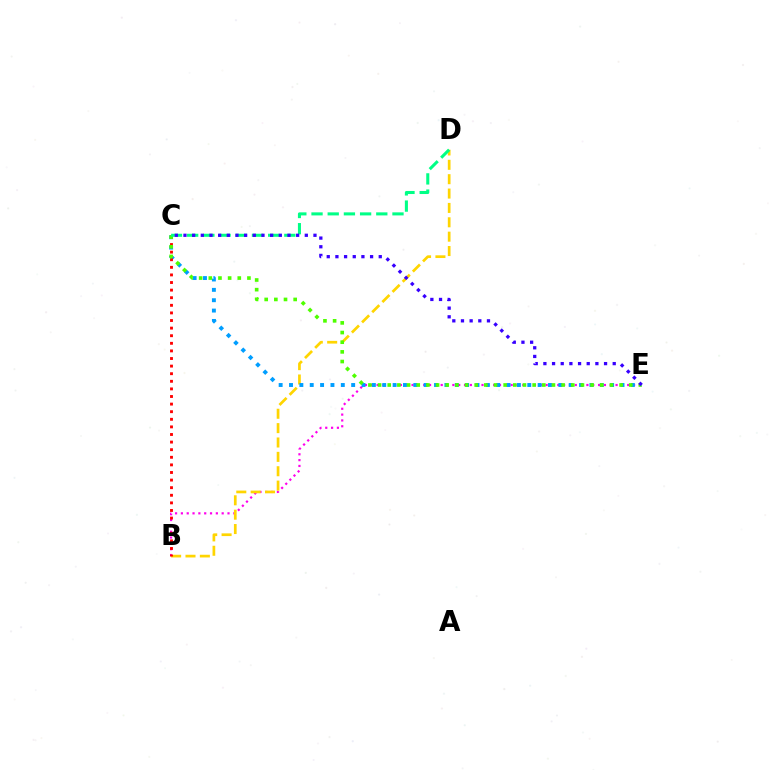{('B', 'E'): [{'color': '#ff00ed', 'line_style': 'dotted', 'thickness': 1.58}], ('B', 'D'): [{'color': '#ffd500', 'line_style': 'dashed', 'thickness': 1.95}], ('C', 'E'): [{'color': '#009eff', 'line_style': 'dotted', 'thickness': 2.81}, {'color': '#4fff00', 'line_style': 'dotted', 'thickness': 2.62}, {'color': '#3700ff', 'line_style': 'dotted', 'thickness': 2.35}], ('B', 'C'): [{'color': '#ff0000', 'line_style': 'dotted', 'thickness': 2.06}], ('C', 'D'): [{'color': '#00ff86', 'line_style': 'dashed', 'thickness': 2.2}]}